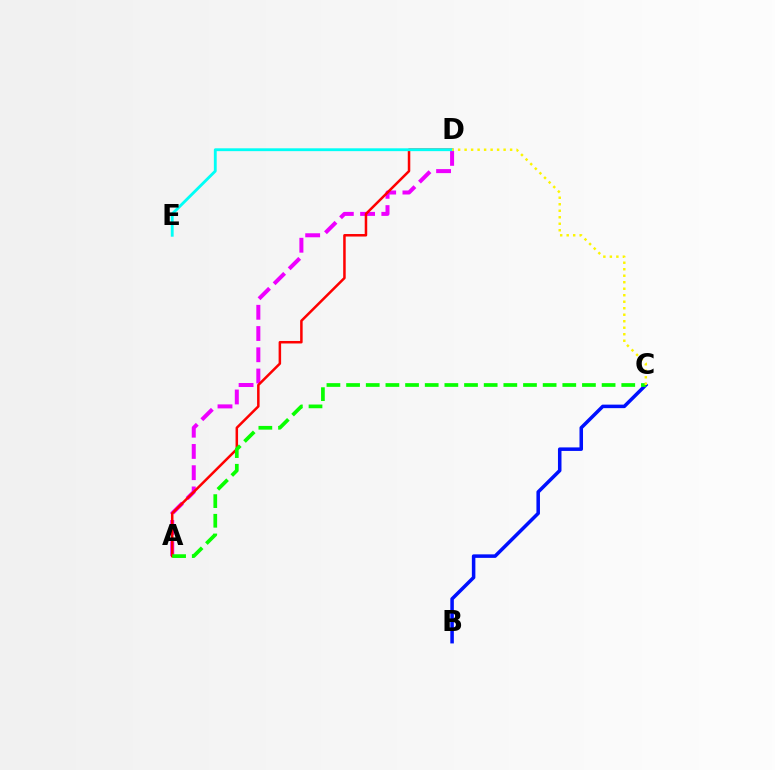{('B', 'C'): [{'color': '#0010ff', 'line_style': 'solid', 'thickness': 2.54}], ('A', 'D'): [{'color': '#ee00ff', 'line_style': 'dashed', 'thickness': 2.89}, {'color': '#ff0000', 'line_style': 'solid', 'thickness': 1.81}], ('D', 'E'): [{'color': '#00fff6', 'line_style': 'solid', 'thickness': 2.05}], ('A', 'C'): [{'color': '#08ff00', 'line_style': 'dashed', 'thickness': 2.67}], ('C', 'D'): [{'color': '#fcf500', 'line_style': 'dotted', 'thickness': 1.77}]}